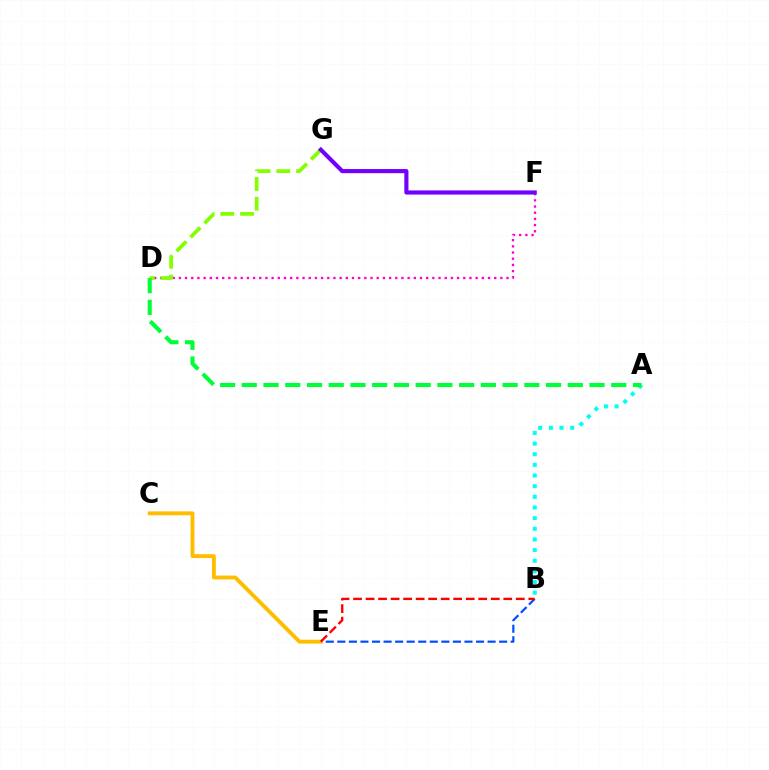{('A', 'B'): [{'color': '#00fff6', 'line_style': 'dotted', 'thickness': 2.89}], ('B', 'E'): [{'color': '#004bff', 'line_style': 'dashed', 'thickness': 1.57}, {'color': '#ff0000', 'line_style': 'dashed', 'thickness': 1.7}], ('C', 'E'): [{'color': '#ffbd00', 'line_style': 'solid', 'thickness': 2.79}], ('D', 'F'): [{'color': '#ff00cf', 'line_style': 'dotted', 'thickness': 1.68}], ('D', 'G'): [{'color': '#84ff00', 'line_style': 'dashed', 'thickness': 2.68}], ('A', 'D'): [{'color': '#00ff39', 'line_style': 'dashed', 'thickness': 2.95}], ('F', 'G'): [{'color': '#7200ff', 'line_style': 'solid', 'thickness': 2.98}]}